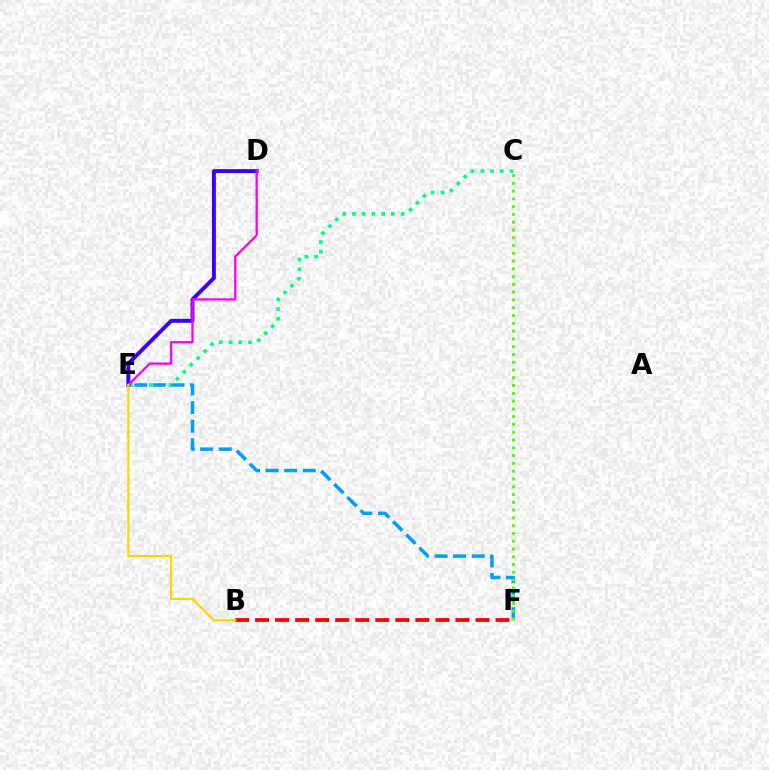{('C', 'E'): [{'color': '#00ff86', 'line_style': 'dotted', 'thickness': 2.65}], ('D', 'E'): [{'color': '#3700ff', 'line_style': 'solid', 'thickness': 2.82}, {'color': '#ff00ed', 'line_style': 'solid', 'thickness': 1.65}], ('E', 'F'): [{'color': '#009eff', 'line_style': 'dashed', 'thickness': 2.52}], ('C', 'F'): [{'color': '#4fff00', 'line_style': 'dotted', 'thickness': 2.11}], ('B', 'F'): [{'color': '#ff0000', 'line_style': 'dashed', 'thickness': 2.72}], ('B', 'E'): [{'color': '#ffd500', 'line_style': 'solid', 'thickness': 1.58}]}